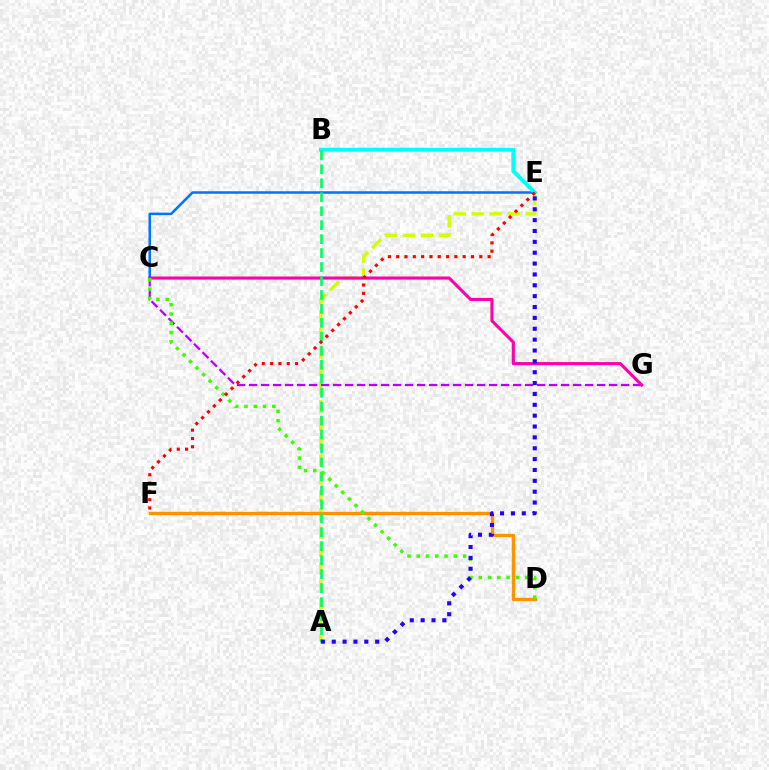{('A', 'E'): [{'color': '#d1ff00', 'line_style': 'dashed', 'thickness': 2.45}, {'color': '#2500ff', 'line_style': 'dotted', 'thickness': 2.95}], ('D', 'F'): [{'color': '#ff9400', 'line_style': 'solid', 'thickness': 2.43}], ('C', 'E'): [{'color': '#0074ff', 'line_style': 'solid', 'thickness': 1.81}], ('C', 'G'): [{'color': '#b900ff', 'line_style': 'dashed', 'thickness': 1.63}, {'color': '#ff00ac', 'line_style': 'solid', 'thickness': 2.23}], ('B', 'E'): [{'color': '#00fff6', 'line_style': 'solid', 'thickness': 2.8}], ('A', 'B'): [{'color': '#00ff5c', 'line_style': 'dashed', 'thickness': 1.9}], ('C', 'D'): [{'color': '#3dff00', 'line_style': 'dotted', 'thickness': 2.52}], ('E', 'F'): [{'color': '#ff0000', 'line_style': 'dotted', 'thickness': 2.26}]}